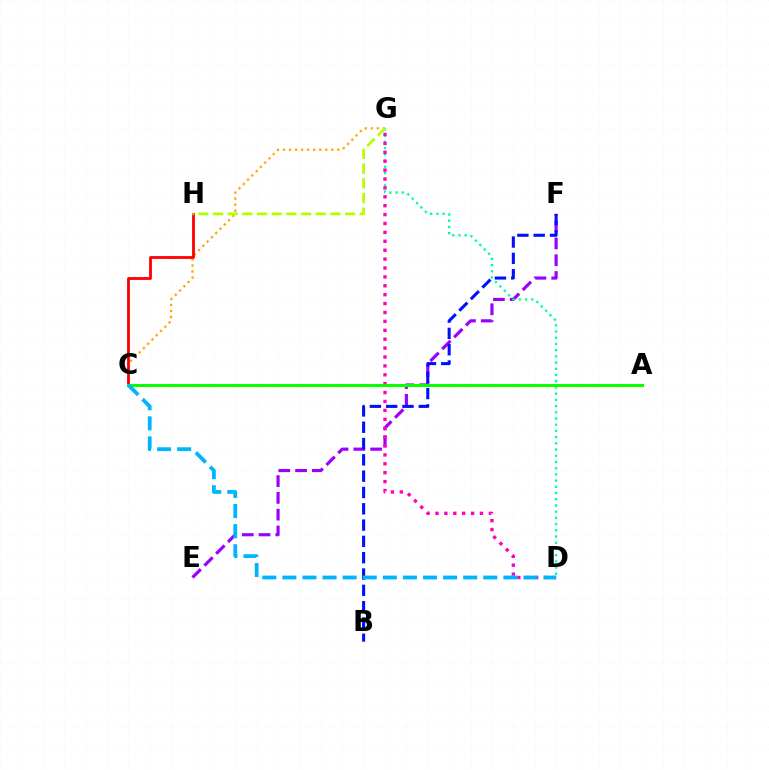{('E', 'F'): [{'color': '#9b00ff', 'line_style': 'dashed', 'thickness': 2.28}], ('D', 'G'): [{'color': '#00ff9d', 'line_style': 'dotted', 'thickness': 1.69}, {'color': '#ff00bd', 'line_style': 'dotted', 'thickness': 2.42}], ('C', 'G'): [{'color': '#ffa500', 'line_style': 'dotted', 'thickness': 1.64}], ('C', 'H'): [{'color': '#ff0000', 'line_style': 'solid', 'thickness': 2.02}], ('G', 'H'): [{'color': '#b3ff00', 'line_style': 'dashed', 'thickness': 1.99}], ('B', 'F'): [{'color': '#0010ff', 'line_style': 'dashed', 'thickness': 2.22}], ('A', 'C'): [{'color': '#08ff00', 'line_style': 'solid', 'thickness': 2.15}], ('C', 'D'): [{'color': '#00b5ff', 'line_style': 'dashed', 'thickness': 2.73}]}